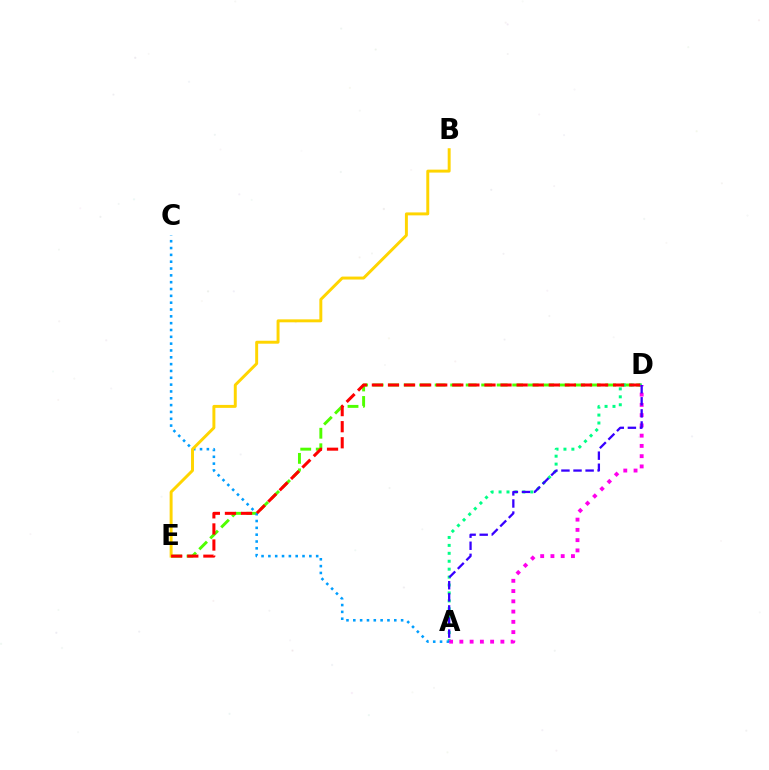{('D', 'E'): [{'color': '#4fff00', 'line_style': 'dashed', 'thickness': 2.11}, {'color': '#ff0000', 'line_style': 'dashed', 'thickness': 2.18}], ('A', 'D'): [{'color': '#00ff86', 'line_style': 'dotted', 'thickness': 2.15}, {'color': '#ff00ed', 'line_style': 'dotted', 'thickness': 2.79}, {'color': '#3700ff', 'line_style': 'dashed', 'thickness': 1.64}], ('A', 'C'): [{'color': '#009eff', 'line_style': 'dotted', 'thickness': 1.86}], ('B', 'E'): [{'color': '#ffd500', 'line_style': 'solid', 'thickness': 2.12}]}